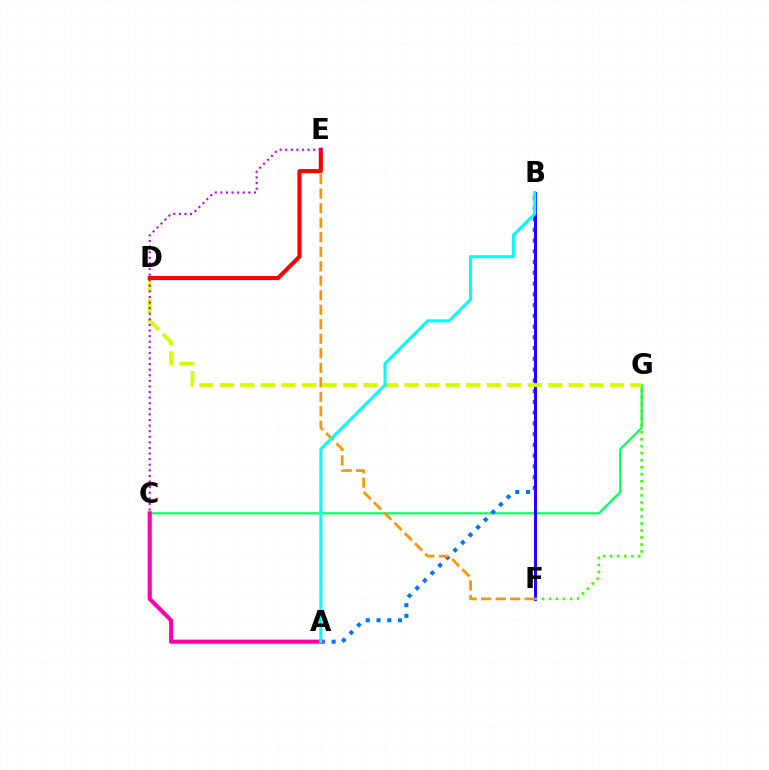{('C', 'G'): [{'color': '#00ff5c', 'line_style': 'solid', 'thickness': 1.55}], ('A', 'B'): [{'color': '#0074ff', 'line_style': 'dotted', 'thickness': 2.92}, {'color': '#00fff6', 'line_style': 'solid', 'thickness': 2.19}], ('B', 'F'): [{'color': '#2500ff', 'line_style': 'solid', 'thickness': 2.2}], ('F', 'G'): [{'color': '#3dff00', 'line_style': 'dotted', 'thickness': 1.91}], ('A', 'C'): [{'color': '#ff00ac', 'line_style': 'solid', 'thickness': 2.96}], ('D', 'G'): [{'color': '#d1ff00', 'line_style': 'dashed', 'thickness': 2.79}], ('E', 'F'): [{'color': '#ff9400', 'line_style': 'dashed', 'thickness': 1.97}], ('D', 'E'): [{'color': '#ff0000', 'line_style': 'solid', 'thickness': 2.95}], ('C', 'E'): [{'color': '#b900ff', 'line_style': 'dotted', 'thickness': 1.52}]}